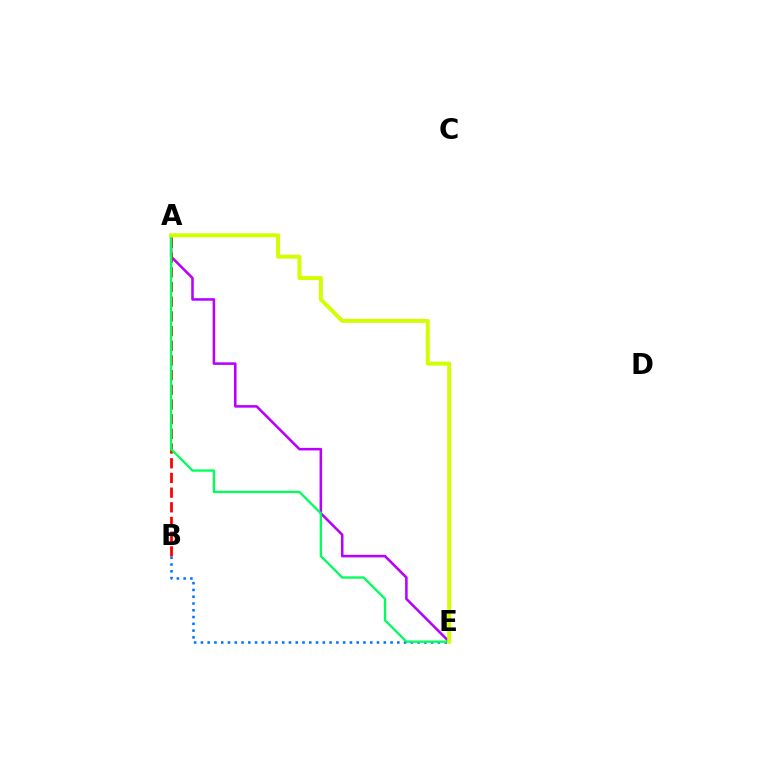{('A', 'E'): [{'color': '#b900ff', 'line_style': 'solid', 'thickness': 1.84}, {'color': '#00ff5c', 'line_style': 'solid', 'thickness': 1.67}, {'color': '#d1ff00', 'line_style': 'solid', 'thickness': 2.84}], ('A', 'B'): [{'color': '#ff0000', 'line_style': 'dashed', 'thickness': 2.0}], ('B', 'E'): [{'color': '#0074ff', 'line_style': 'dotted', 'thickness': 1.84}]}